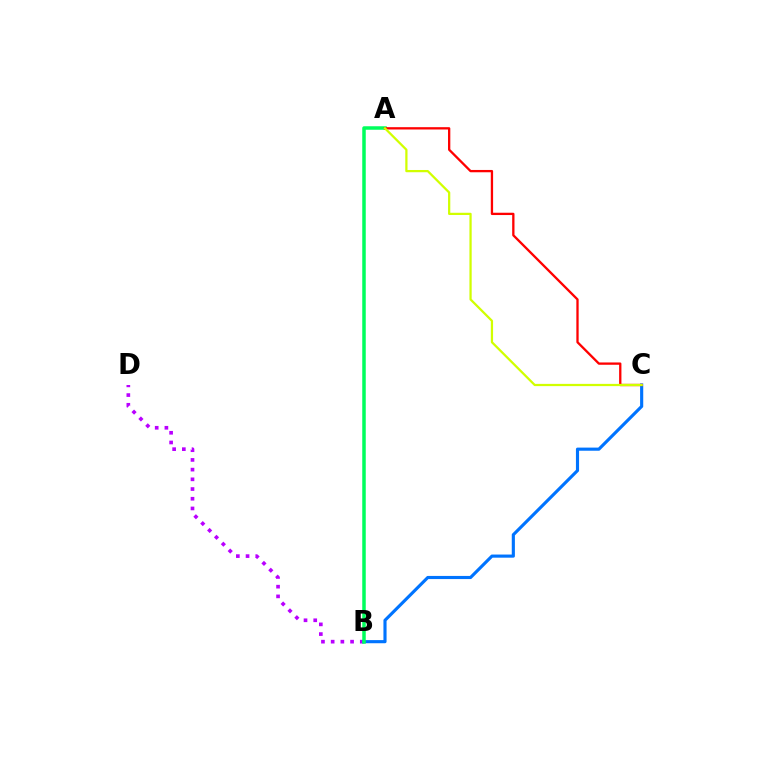{('B', 'D'): [{'color': '#b900ff', 'line_style': 'dotted', 'thickness': 2.64}], ('B', 'C'): [{'color': '#0074ff', 'line_style': 'solid', 'thickness': 2.26}], ('A', 'B'): [{'color': '#00ff5c', 'line_style': 'solid', 'thickness': 2.52}], ('A', 'C'): [{'color': '#ff0000', 'line_style': 'solid', 'thickness': 1.66}, {'color': '#d1ff00', 'line_style': 'solid', 'thickness': 1.62}]}